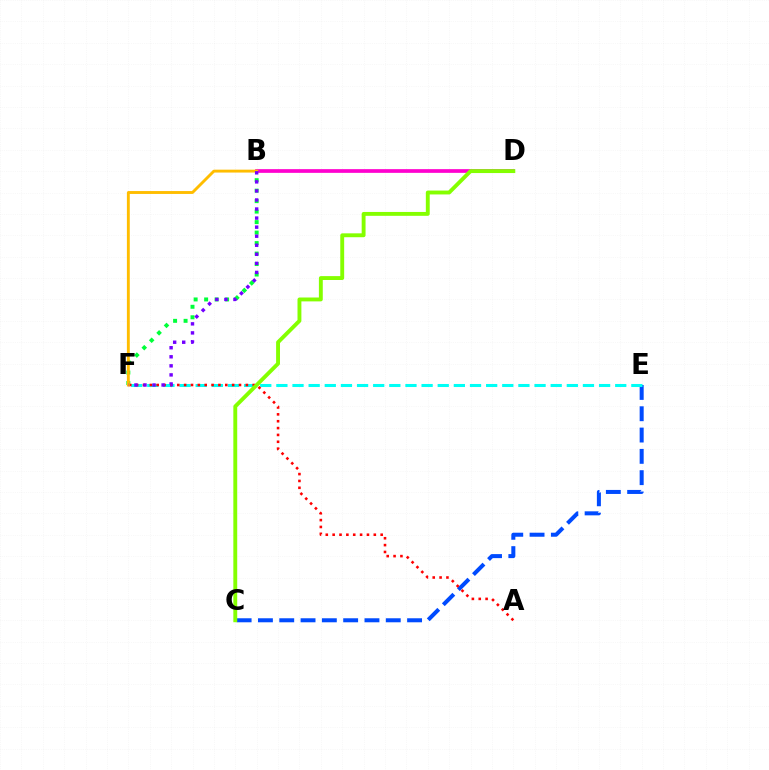{('C', 'E'): [{'color': '#004bff', 'line_style': 'dashed', 'thickness': 2.89}], ('E', 'F'): [{'color': '#00fff6', 'line_style': 'dashed', 'thickness': 2.19}], ('B', 'F'): [{'color': '#00ff39', 'line_style': 'dotted', 'thickness': 2.85}, {'color': '#ffbd00', 'line_style': 'solid', 'thickness': 2.08}, {'color': '#7200ff', 'line_style': 'dotted', 'thickness': 2.46}], ('A', 'F'): [{'color': '#ff0000', 'line_style': 'dotted', 'thickness': 1.86}], ('B', 'D'): [{'color': '#ff00cf', 'line_style': 'solid', 'thickness': 2.67}], ('C', 'D'): [{'color': '#84ff00', 'line_style': 'solid', 'thickness': 2.79}]}